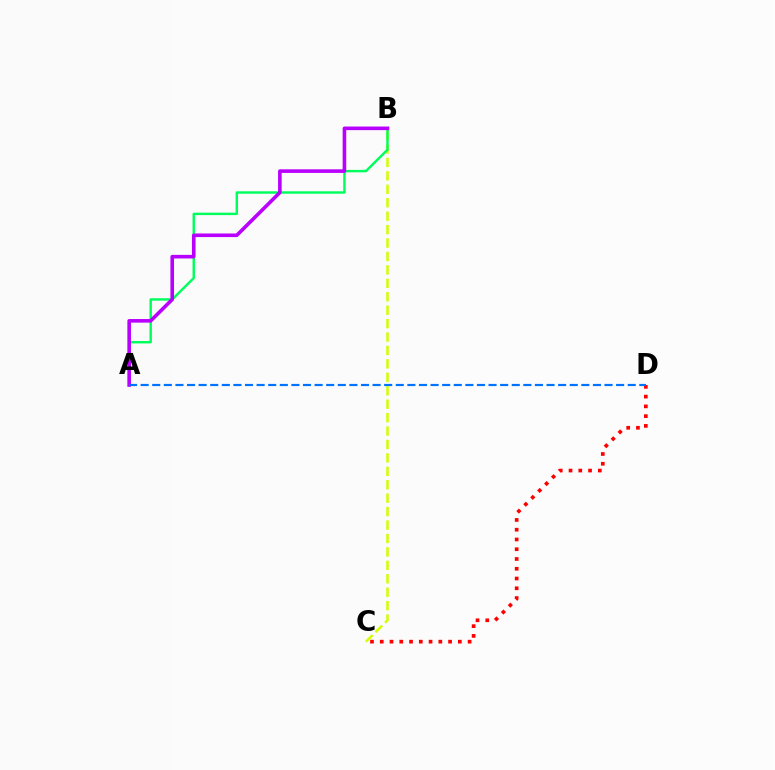{('C', 'D'): [{'color': '#ff0000', 'line_style': 'dotted', 'thickness': 2.65}], ('B', 'C'): [{'color': '#d1ff00', 'line_style': 'dashed', 'thickness': 1.82}], ('A', 'B'): [{'color': '#00ff5c', 'line_style': 'solid', 'thickness': 1.75}, {'color': '#b900ff', 'line_style': 'solid', 'thickness': 2.59}], ('A', 'D'): [{'color': '#0074ff', 'line_style': 'dashed', 'thickness': 1.58}]}